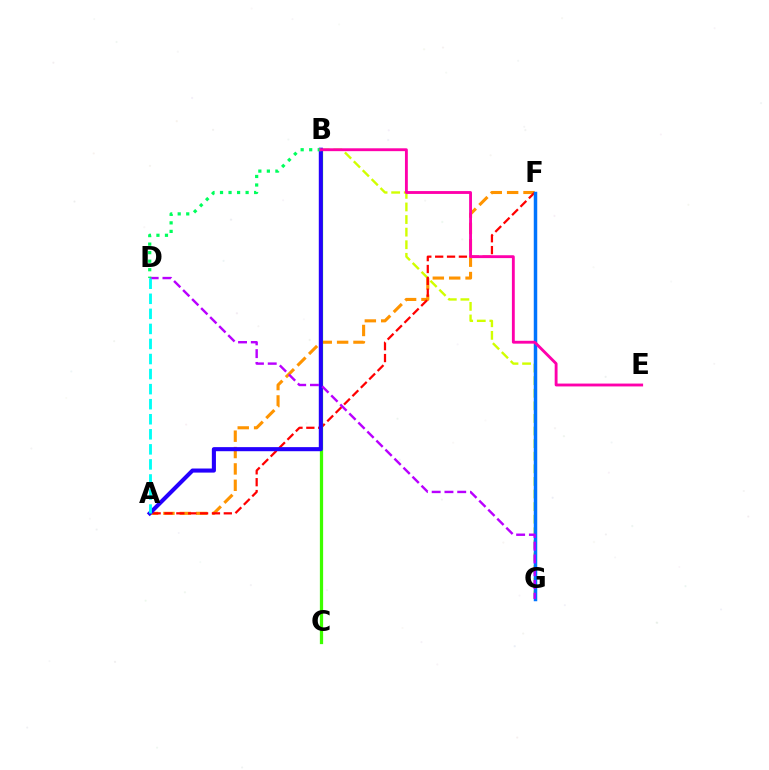{('B', 'G'): [{'color': '#d1ff00', 'line_style': 'dashed', 'thickness': 1.71}], ('A', 'F'): [{'color': '#ff9400', 'line_style': 'dashed', 'thickness': 2.22}, {'color': '#ff0000', 'line_style': 'dashed', 'thickness': 1.61}], ('F', 'G'): [{'color': '#0074ff', 'line_style': 'solid', 'thickness': 2.5}], ('B', 'C'): [{'color': '#3dff00', 'line_style': 'solid', 'thickness': 2.34}], ('A', 'B'): [{'color': '#2500ff', 'line_style': 'solid', 'thickness': 2.94}], ('D', 'G'): [{'color': '#b900ff', 'line_style': 'dashed', 'thickness': 1.73}], ('B', 'D'): [{'color': '#00ff5c', 'line_style': 'dotted', 'thickness': 2.32}], ('A', 'D'): [{'color': '#00fff6', 'line_style': 'dashed', 'thickness': 2.05}], ('B', 'E'): [{'color': '#ff00ac', 'line_style': 'solid', 'thickness': 2.06}]}